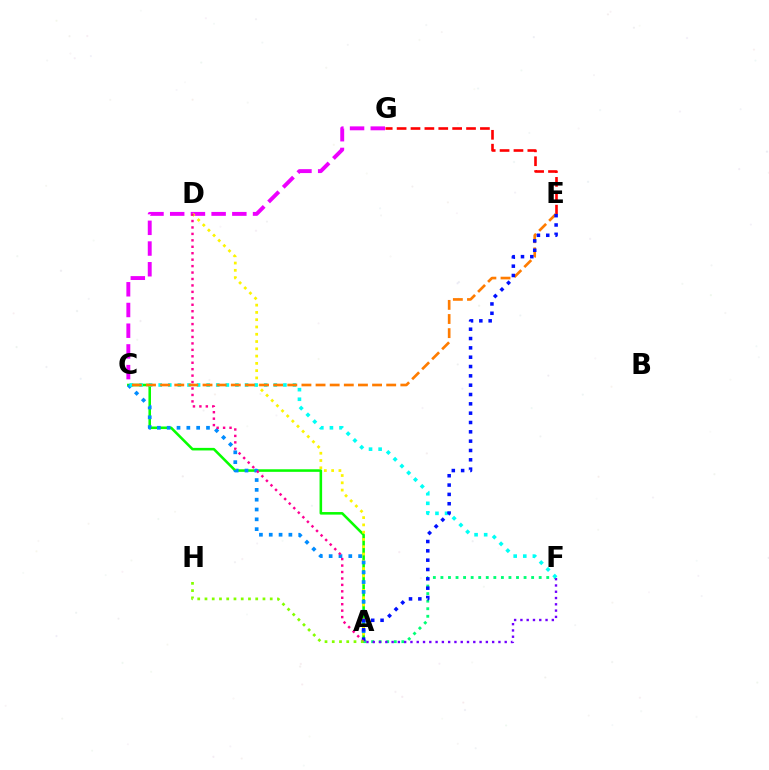{('A', 'C'): [{'color': '#08ff00', 'line_style': 'solid', 'thickness': 1.85}, {'color': '#008cff', 'line_style': 'dotted', 'thickness': 2.67}], ('C', 'G'): [{'color': '#ee00ff', 'line_style': 'dashed', 'thickness': 2.81}], ('A', 'F'): [{'color': '#00ff74', 'line_style': 'dotted', 'thickness': 2.05}, {'color': '#7200ff', 'line_style': 'dotted', 'thickness': 1.71}], ('A', 'D'): [{'color': '#fcf500', 'line_style': 'dotted', 'thickness': 1.98}, {'color': '#ff0094', 'line_style': 'dotted', 'thickness': 1.75}], ('E', 'G'): [{'color': '#ff0000', 'line_style': 'dashed', 'thickness': 1.89}], ('C', 'F'): [{'color': '#00fff6', 'line_style': 'dotted', 'thickness': 2.61}], ('C', 'E'): [{'color': '#ff7c00', 'line_style': 'dashed', 'thickness': 1.92}], ('A', 'E'): [{'color': '#0010ff', 'line_style': 'dotted', 'thickness': 2.53}], ('A', 'H'): [{'color': '#84ff00', 'line_style': 'dotted', 'thickness': 1.97}]}